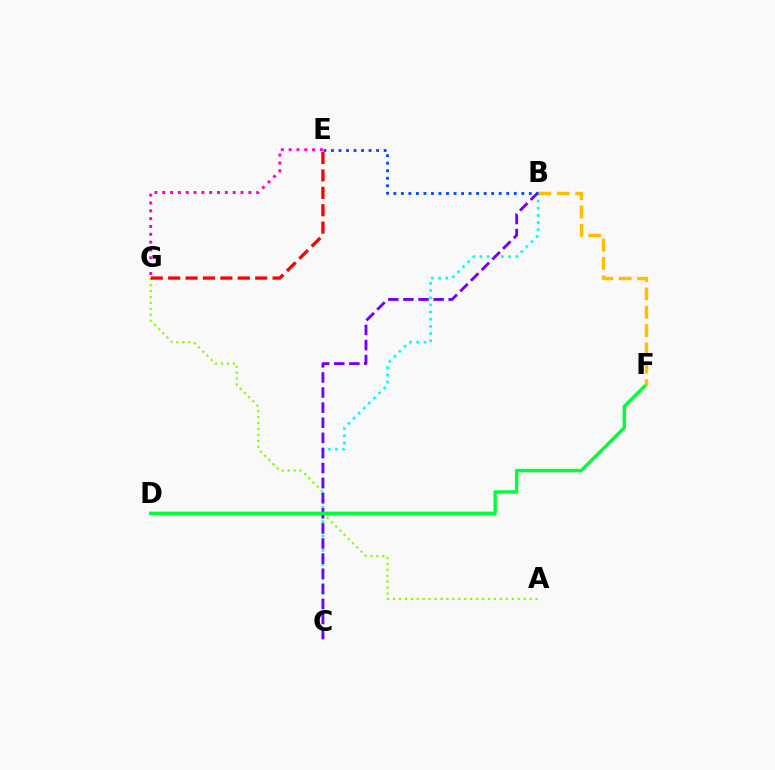{('B', 'C'): [{'color': '#00fff6', 'line_style': 'dotted', 'thickness': 1.95}, {'color': '#7200ff', 'line_style': 'dashed', 'thickness': 2.05}], ('E', 'G'): [{'color': '#ff00cf', 'line_style': 'dotted', 'thickness': 2.13}, {'color': '#ff0000', 'line_style': 'dashed', 'thickness': 2.36}], ('A', 'G'): [{'color': '#84ff00', 'line_style': 'dotted', 'thickness': 1.61}], ('D', 'F'): [{'color': '#00ff39', 'line_style': 'solid', 'thickness': 2.46}], ('B', 'F'): [{'color': '#ffbd00', 'line_style': 'dashed', 'thickness': 2.49}], ('B', 'E'): [{'color': '#004bff', 'line_style': 'dotted', 'thickness': 2.04}]}